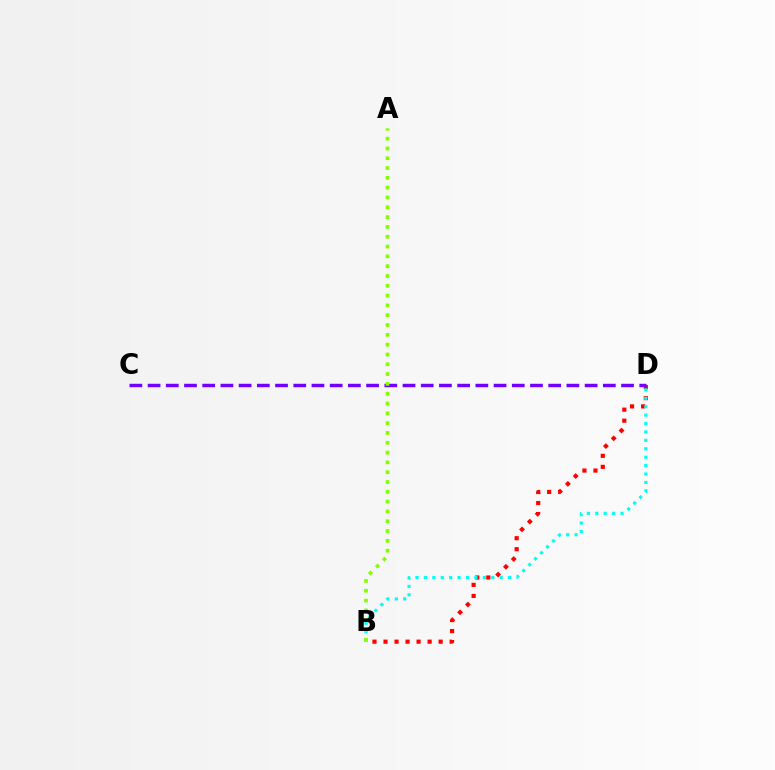{('B', 'D'): [{'color': '#ff0000', 'line_style': 'dotted', 'thickness': 3.0}, {'color': '#00fff6', 'line_style': 'dotted', 'thickness': 2.29}], ('C', 'D'): [{'color': '#7200ff', 'line_style': 'dashed', 'thickness': 2.47}], ('A', 'B'): [{'color': '#84ff00', 'line_style': 'dotted', 'thickness': 2.67}]}